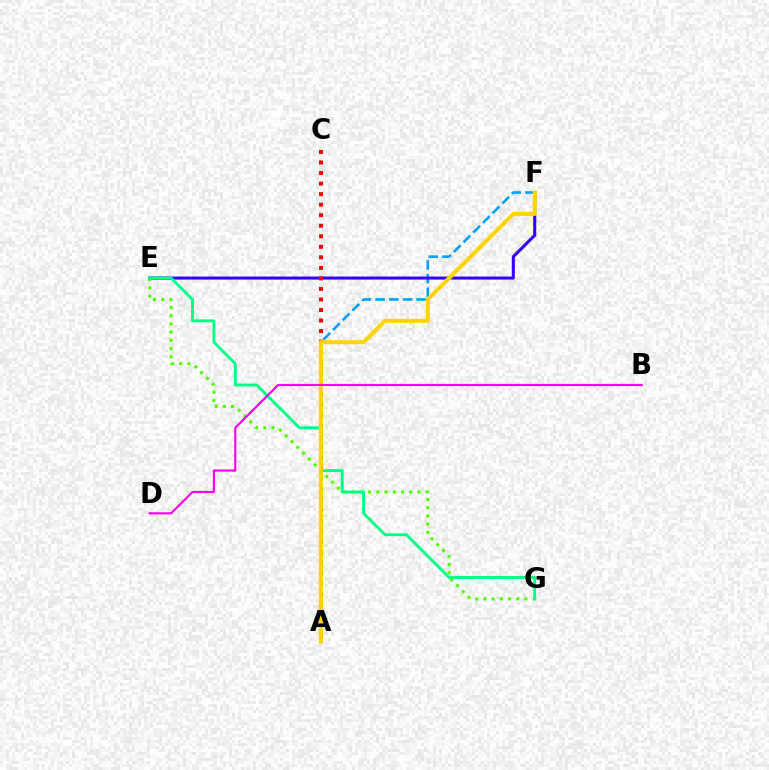{('A', 'F'): [{'color': '#009eff', 'line_style': 'dashed', 'thickness': 1.86}, {'color': '#ffd500', 'line_style': 'solid', 'thickness': 2.92}], ('E', 'F'): [{'color': '#3700ff', 'line_style': 'solid', 'thickness': 2.19}], ('E', 'G'): [{'color': '#4fff00', 'line_style': 'dotted', 'thickness': 2.23}, {'color': '#00ff86', 'line_style': 'solid', 'thickness': 2.06}], ('A', 'C'): [{'color': '#ff0000', 'line_style': 'dotted', 'thickness': 2.86}], ('B', 'D'): [{'color': '#ff00ed', 'line_style': 'solid', 'thickness': 1.55}]}